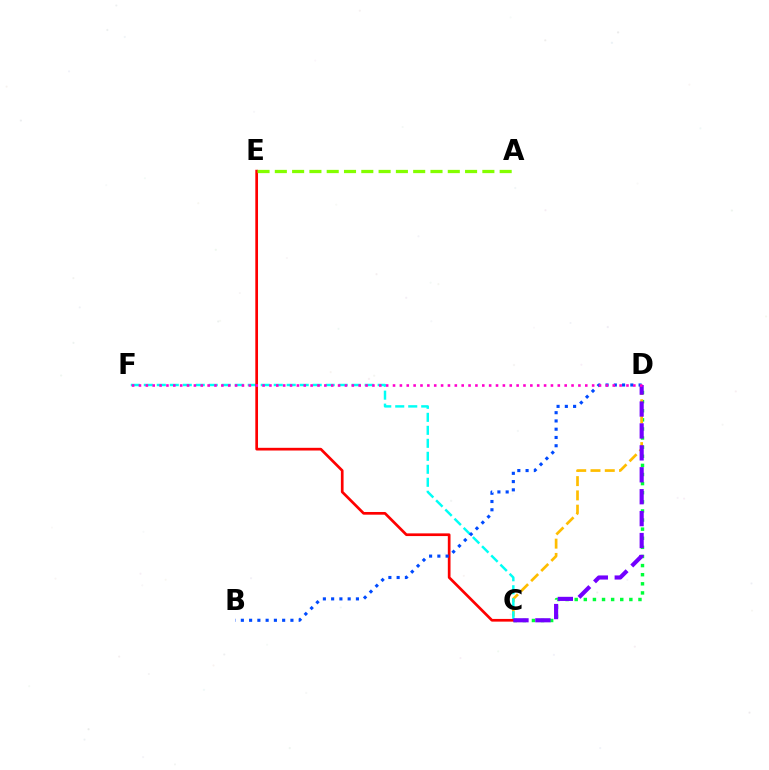{('C', 'D'): [{'color': '#00ff39', 'line_style': 'dotted', 'thickness': 2.48}, {'color': '#ffbd00', 'line_style': 'dashed', 'thickness': 1.94}, {'color': '#7200ff', 'line_style': 'dashed', 'thickness': 2.98}], ('C', 'F'): [{'color': '#00fff6', 'line_style': 'dashed', 'thickness': 1.76}], ('C', 'E'): [{'color': '#ff0000', 'line_style': 'solid', 'thickness': 1.94}], ('B', 'D'): [{'color': '#004bff', 'line_style': 'dotted', 'thickness': 2.24}], ('A', 'E'): [{'color': '#84ff00', 'line_style': 'dashed', 'thickness': 2.35}], ('D', 'F'): [{'color': '#ff00cf', 'line_style': 'dotted', 'thickness': 1.87}]}